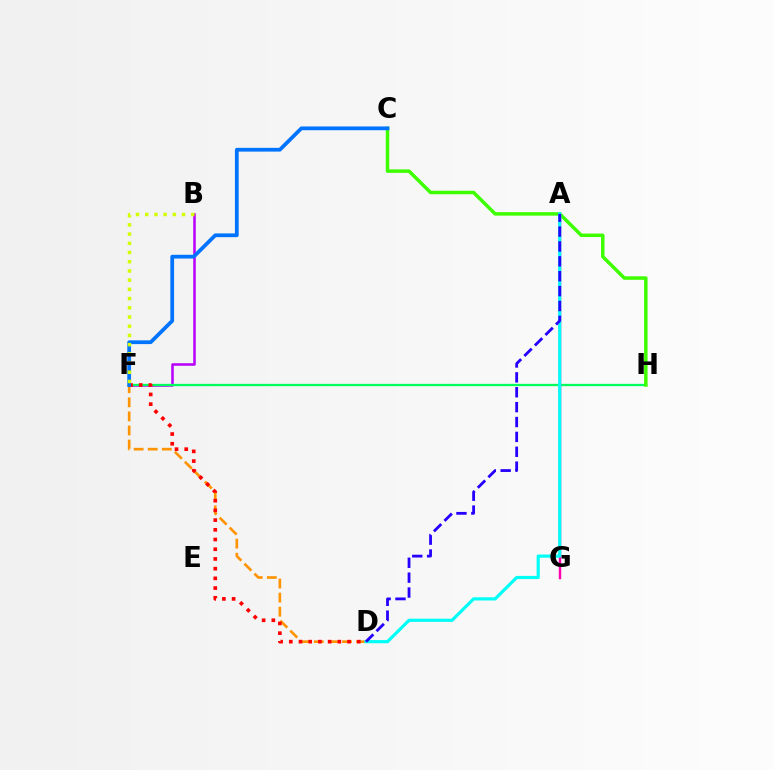{('B', 'F'): [{'color': '#b900ff', 'line_style': 'solid', 'thickness': 1.83}, {'color': '#d1ff00', 'line_style': 'dotted', 'thickness': 2.5}], ('F', 'H'): [{'color': '#00ff5c', 'line_style': 'solid', 'thickness': 1.65}], ('D', 'F'): [{'color': '#ff9400', 'line_style': 'dashed', 'thickness': 1.91}, {'color': '#ff0000', 'line_style': 'dotted', 'thickness': 2.64}], ('A', 'G'): [{'color': '#ff00ac', 'line_style': 'solid', 'thickness': 1.75}], ('C', 'H'): [{'color': '#3dff00', 'line_style': 'solid', 'thickness': 2.51}], ('A', 'D'): [{'color': '#00fff6', 'line_style': 'solid', 'thickness': 2.28}, {'color': '#2500ff', 'line_style': 'dashed', 'thickness': 2.02}], ('C', 'F'): [{'color': '#0074ff', 'line_style': 'solid', 'thickness': 2.71}]}